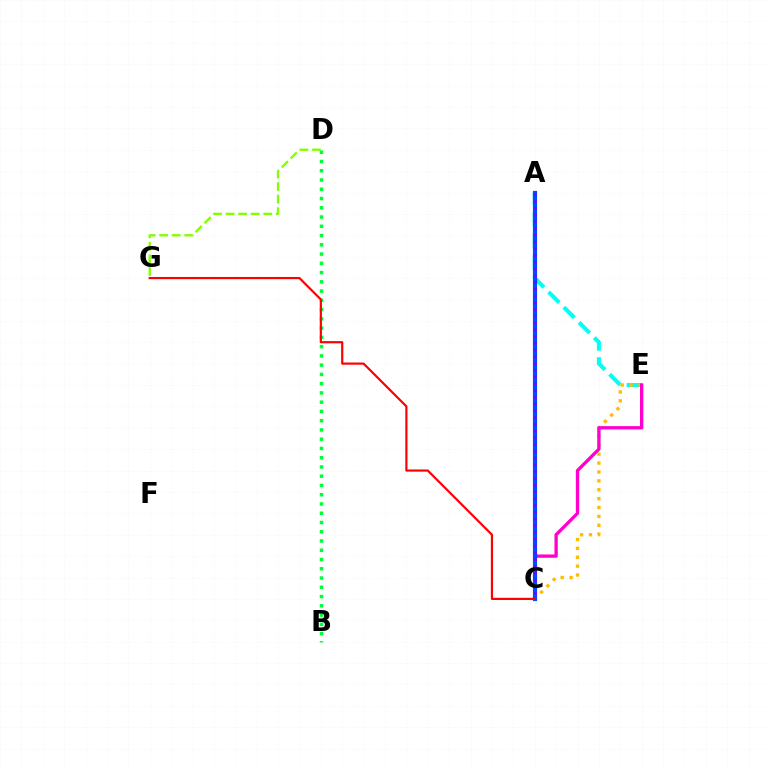{('D', 'G'): [{'color': '#84ff00', 'line_style': 'dashed', 'thickness': 1.7}], ('A', 'E'): [{'color': '#00fff6', 'line_style': 'dashed', 'thickness': 2.92}], ('B', 'D'): [{'color': '#00ff39', 'line_style': 'dotted', 'thickness': 2.51}], ('C', 'E'): [{'color': '#ffbd00', 'line_style': 'dotted', 'thickness': 2.42}, {'color': '#ff00cf', 'line_style': 'solid', 'thickness': 2.39}], ('A', 'C'): [{'color': '#004bff', 'line_style': 'solid', 'thickness': 3.0}, {'color': '#7200ff', 'line_style': 'dotted', 'thickness': 1.84}], ('C', 'G'): [{'color': '#ff0000', 'line_style': 'solid', 'thickness': 1.58}]}